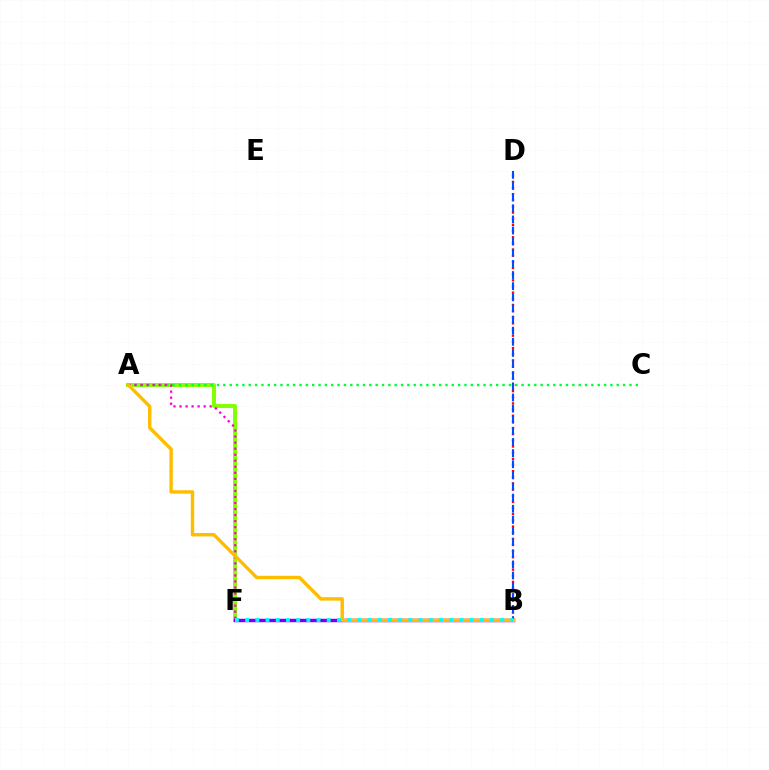{('A', 'F'): [{'color': '#84ff00', 'line_style': 'solid', 'thickness': 2.86}, {'color': '#ff00cf', 'line_style': 'dotted', 'thickness': 1.64}], ('B', 'F'): [{'color': '#7200ff', 'line_style': 'solid', 'thickness': 2.48}, {'color': '#00fff6', 'line_style': 'dotted', 'thickness': 2.77}], ('B', 'D'): [{'color': '#ff0000', 'line_style': 'dotted', 'thickness': 1.67}, {'color': '#004bff', 'line_style': 'dashed', 'thickness': 1.51}], ('A', 'C'): [{'color': '#00ff39', 'line_style': 'dotted', 'thickness': 1.72}], ('A', 'B'): [{'color': '#ffbd00', 'line_style': 'solid', 'thickness': 2.47}]}